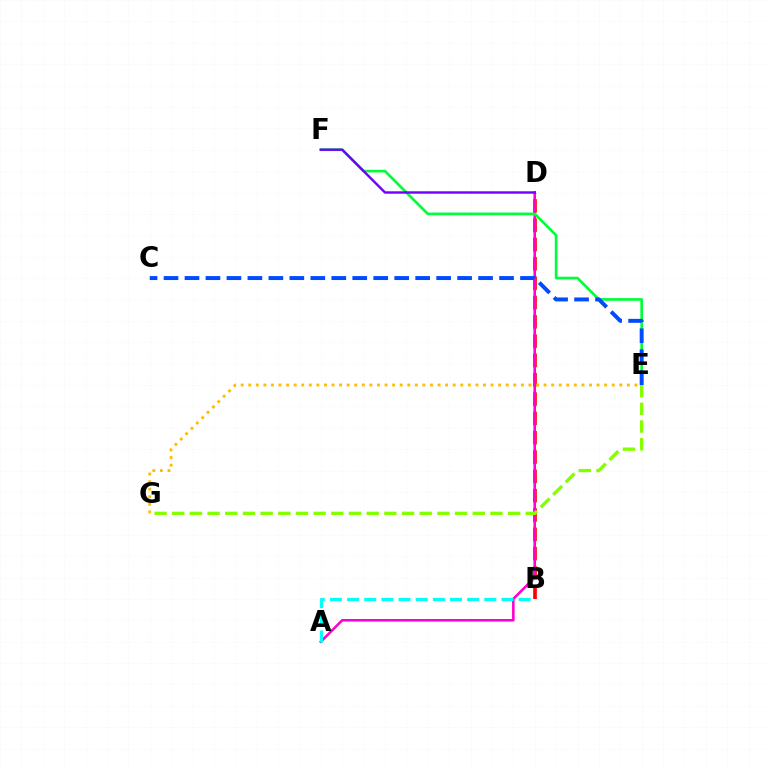{('B', 'D'): [{'color': '#ff0000', 'line_style': 'dashed', 'thickness': 2.62}], ('A', 'D'): [{'color': '#ff00cf', 'line_style': 'solid', 'thickness': 1.85}], ('A', 'B'): [{'color': '#00fff6', 'line_style': 'dashed', 'thickness': 2.33}], ('E', 'F'): [{'color': '#00ff39', 'line_style': 'solid', 'thickness': 1.93}], ('D', 'F'): [{'color': '#7200ff', 'line_style': 'solid', 'thickness': 1.74}], ('E', 'G'): [{'color': '#84ff00', 'line_style': 'dashed', 'thickness': 2.4}, {'color': '#ffbd00', 'line_style': 'dotted', 'thickness': 2.06}], ('C', 'E'): [{'color': '#004bff', 'line_style': 'dashed', 'thickness': 2.85}]}